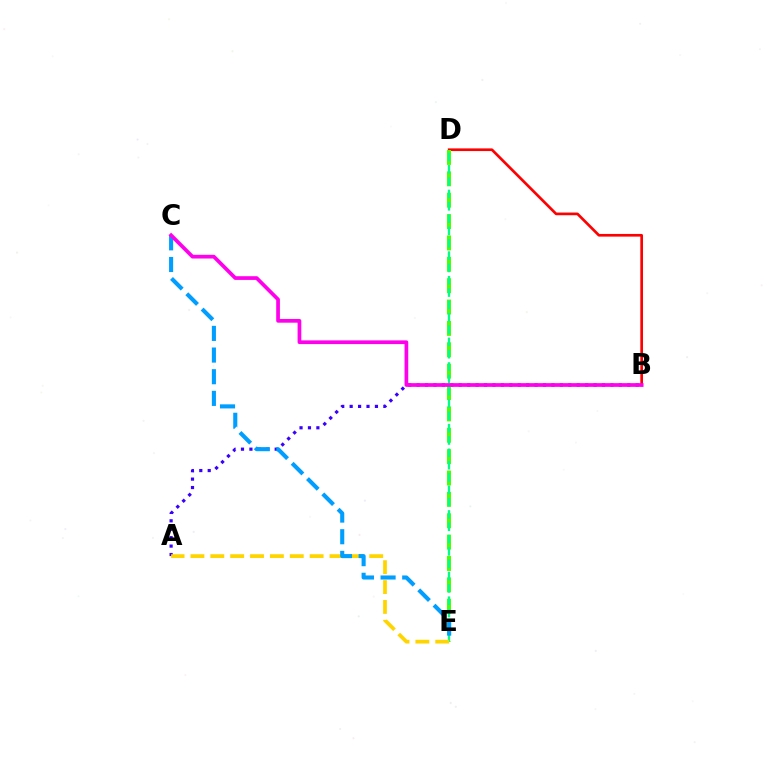{('A', 'B'): [{'color': '#3700ff', 'line_style': 'dotted', 'thickness': 2.29}], ('B', 'D'): [{'color': '#ff0000', 'line_style': 'solid', 'thickness': 1.93}], ('D', 'E'): [{'color': '#4fff00', 'line_style': 'dashed', 'thickness': 2.9}, {'color': '#00ff86', 'line_style': 'dashed', 'thickness': 1.67}], ('A', 'E'): [{'color': '#ffd500', 'line_style': 'dashed', 'thickness': 2.7}], ('C', 'E'): [{'color': '#009eff', 'line_style': 'dashed', 'thickness': 2.94}], ('B', 'C'): [{'color': '#ff00ed', 'line_style': 'solid', 'thickness': 2.67}]}